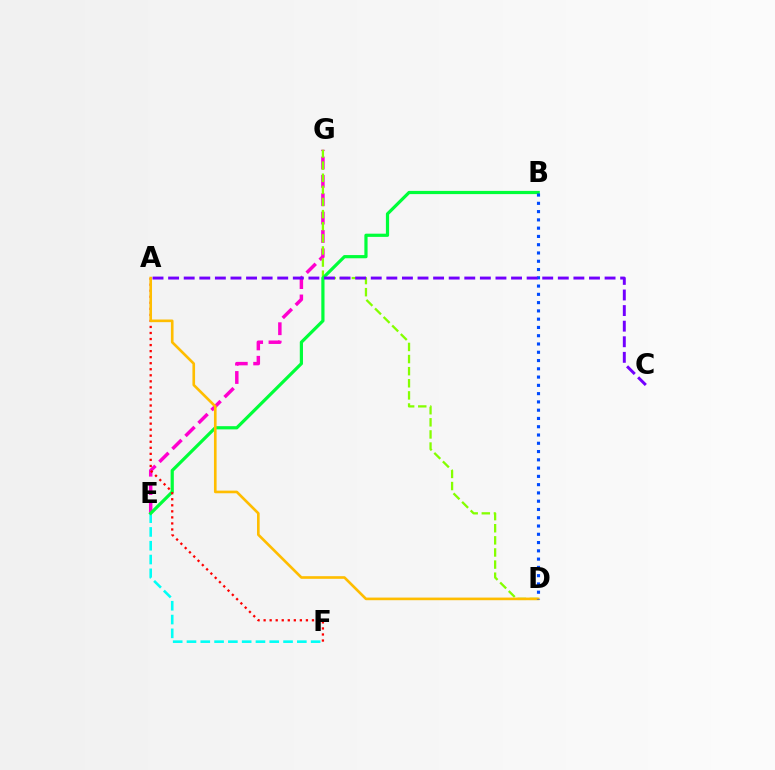{('E', 'G'): [{'color': '#ff00cf', 'line_style': 'dashed', 'thickness': 2.49}], ('D', 'G'): [{'color': '#84ff00', 'line_style': 'dashed', 'thickness': 1.65}], ('E', 'F'): [{'color': '#00fff6', 'line_style': 'dashed', 'thickness': 1.87}], ('B', 'E'): [{'color': '#00ff39', 'line_style': 'solid', 'thickness': 2.3}], ('A', 'F'): [{'color': '#ff0000', 'line_style': 'dotted', 'thickness': 1.64}], ('A', 'D'): [{'color': '#ffbd00', 'line_style': 'solid', 'thickness': 1.9}], ('B', 'D'): [{'color': '#004bff', 'line_style': 'dotted', 'thickness': 2.25}], ('A', 'C'): [{'color': '#7200ff', 'line_style': 'dashed', 'thickness': 2.12}]}